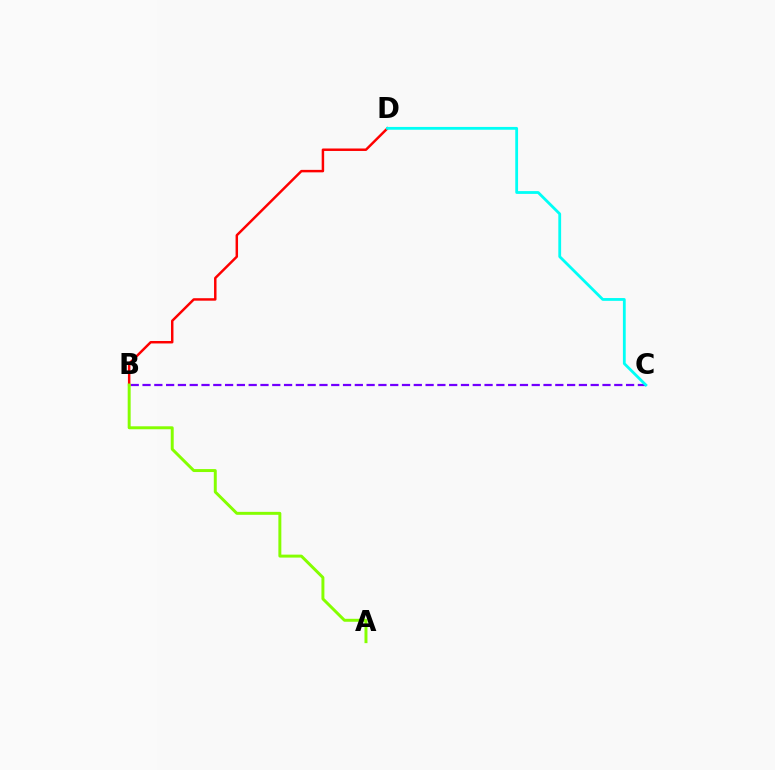{('B', 'C'): [{'color': '#7200ff', 'line_style': 'dashed', 'thickness': 1.6}], ('B', 'D'): [{'color': '#ff0000', 'line_style': 'solid', 'thickness': 1.78}], ('A', 'B'): [{'color': '#84ff00', 'line_style': 'solid', 'thickness': 2.13}], ('C', 'D'): [{'color': '#00fff6', 'line_style': 'solid', 'thickness': 2.01}]}